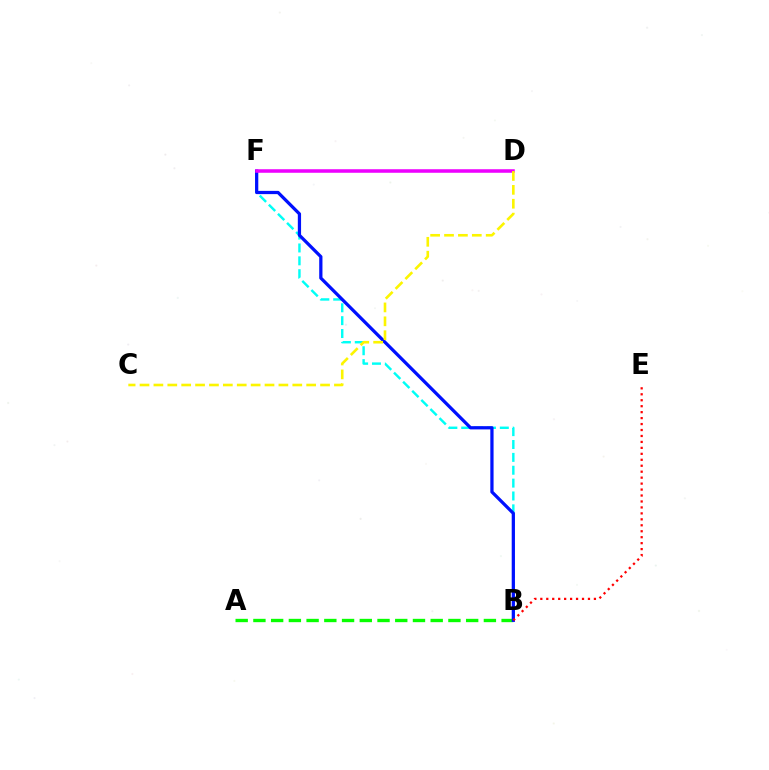{('B', 'F'): [{'color': '#00fff6', 'line_style': 'dashed', 'thickness': 1.75}, {'color': '#0010ff', 'line_style': 'solid', 'thickness': 2.34}], ('A', 'B'): [{'color': '#08ff00', 'line_style': 'dashed', 'thickness': 2.41}], ('D', 'F'): [{'color': '#ee00ff', 'line_style': 'solid', 'thickness': 2.55}], ('B', 'E'): [{'color': '#ff0000', 'line_style': 'dotted', 'thickness': 1.62}], ('C', 'D'): [{'color': '#fcf500', 'line_style': 'dashed', 'thickness': 1.89}]}